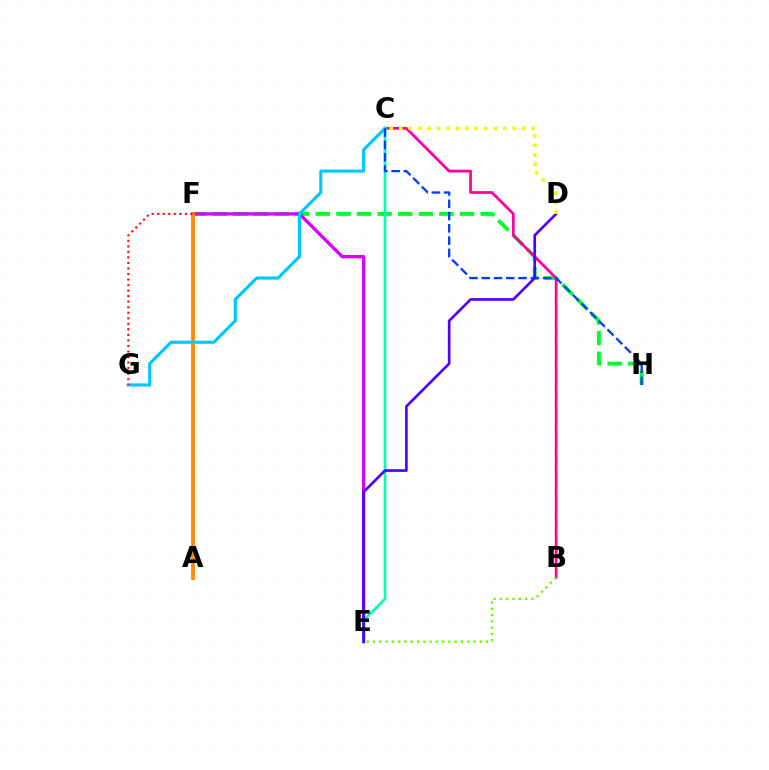{('F', 'H'): [{'color': '#00ff27', 'line_style': 'dashed', 'thickness': 2.8}], ('B', 'C'): [{'color': '#ff00a0', 'line_style': 'solid', 'thickness': 1.99}], ('B', 'E'): [{'color': '#66ff00', 'line_style': 'dotted', 'thickness': 1.71}], ('E', 'F'): [{'color': '#d600ff', 'line_style': 'solid', 'thickness': 2.37}], ('A', 'F'): [{'color': '#ff8800', 'line_style': 'solid', 'thickness': 2.71}], ('C', 'G'): [{'color': '#00c7ff', 'line_style': 'solid', 'thickness': 2.25}], ('C', 'E'): [{'color': '#00ffaf', 'line_style': 'solid', 'thickness': 1.93}], ('F', 'G'): [{'color': '#ff0000', 'line_style': 'dotted', 'thickness': 1.5}], ('C', 'H'): [{'color': '#003fff', 'line_style': 'dashed', 'thickness': 1.67}], ('D', 'E'): [{'color': '#4f00ff', 'line_style': 'solid', 'thickness': 1.92}], ('C', 'D'): [{'color': '#eeff00', 'line_style': 'dotted', 'thickness': 2.57}]}